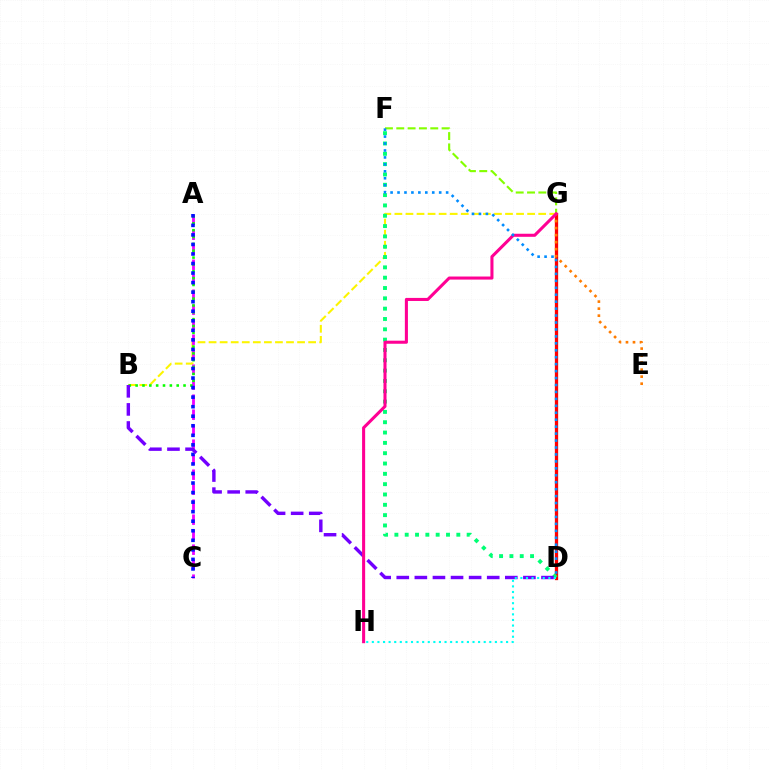{('F', 'G'): [{'color': '#84ff00', 'line_style': 'dashed', 'thickness': 1.54}], ('D', 'G'): [{'color': '#ff0000', 'line_style': 'solid', 'thickness': 2.37}], ('B', 'G'): [{'color': '#fcf500', 'line_style': 'dashed', 'thickness': 1.5}], ('A', 'C'): [{'color': '#ee00ff', 'line_style': 'dashed', 'thickness': 2.04}, {'color': '#0010ff', 'line_style': 'dotted', 'thickness': 2.59}], ('A', 'B'): [{'color': '#08ff00', 'line_style': 'dotted', 'thickness': 1.86}], ('D', 'F'): [{'color': '#00ff74', 'line_style': 'dotted', 'thickness': 2.8}, {'color': '#008cff', 'line_style': 'dotted', 'thickness': 1.89}], ('E', 'G'): [{'color': '#ff7c00', 'line_style': 'dotted', 'thickness': 1.91}], ('B', 'D'): [{'color': '#7200ff', 'line_style': 'dashed', 'thickness': 2.46}], ('G', 'H'): [{'color': '#ff0094', 'line_style': 'solid', 'thickness': 2.21}], ('D', 'H'): [{'color': '#00fff6', 'line_style': 'dotted', 'thickness': 1.52}]}